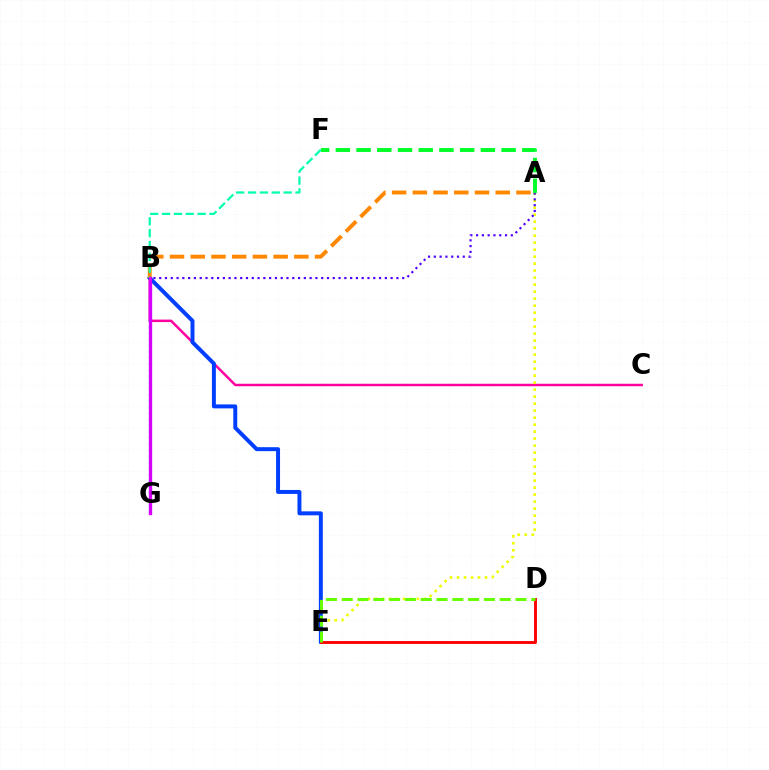{('B', 'C'): [{'color': '#ff00a0', 'line_style': 'solid', 'thickness': 1.79}], ('A', 'E'): [{'color': '#eeff00', 'line_style': 'dotted', 'thickness': 1.9}], ('A', 'B'): [{'color': '#4f00ff', 'line_style': 'dotted', 'thickness': 1.57}, {'color': '#ff8800', 'line_style': 'dashed', 'thickness': 2.82}], ('A', 'F'): [{'color': '#00ff27', 'line_style': 'dashed', 'thickness': 2.81}], ('B', 'G'): [{'color': '#00c7ff', 'line_style': 'dotted', 'thickness': 1.67}, {'color': '#d600ff', 'line_style': 'solid', 'thickness': 2.4}], ('B', 'E'): [{'color': '#003fff', 'line_style': 'solid', 'thickness': 2.85}], ('D', 'E'): [{'color': '#ff0000', 'line_style': 'solid', 'thickness': 2.08}, {'color': '#66ff00', 'line_style': 'dashed', 'thickness': 2.15}], ('B', 'F'): [{'color': '#00ffaf', 'line_style': 'dashed', 'thickness': 1.61}]}